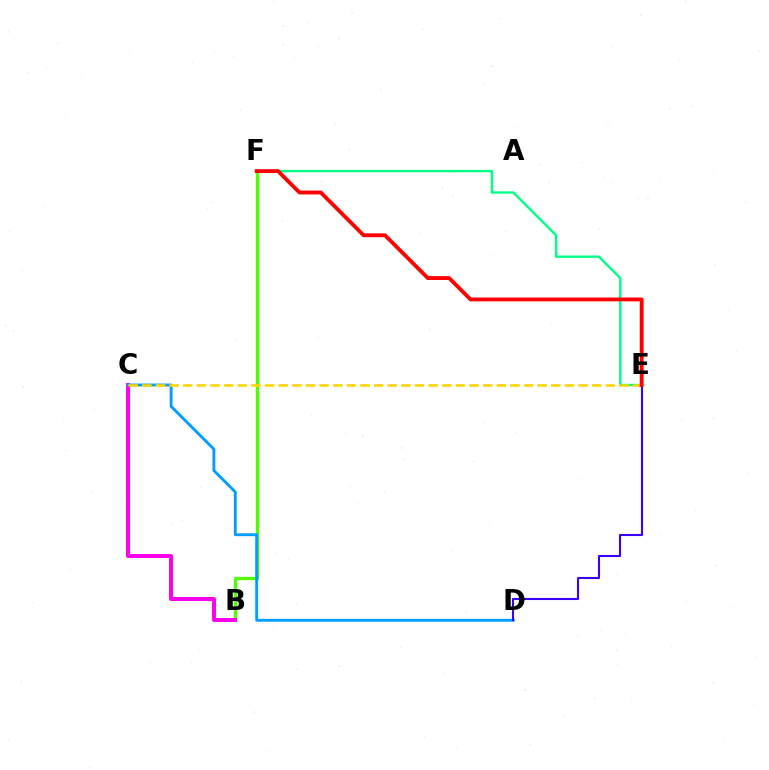{('B', 'F'): [{'color': '#4fff00', 'line_style': 'solid', 'thickness': 2.34}], ('B', 'C'): [{'color': '#ff00ed', 'line_style': 'solid', 'thickness': 2.86}], ('C', 'D'): [{'color': '#009eff', 'line_style': 'solid', 'thickness': 2.07}], ('E', 'F'): [{'color': '#00ff86', 'line_style': 'solid', 'thickness': 1.72}, {'color': '#ff0000', 'line_style': 'solid', 'thickness': 2.76}], ('C', 'E'): [{'color': '#ffd500', 'line_style': 'dashed', 'thickness': 1.85}], ('D', 'E'): [{'color': '#3700ff', 'line_style': 'solid', 'thickness': 1.5}]}